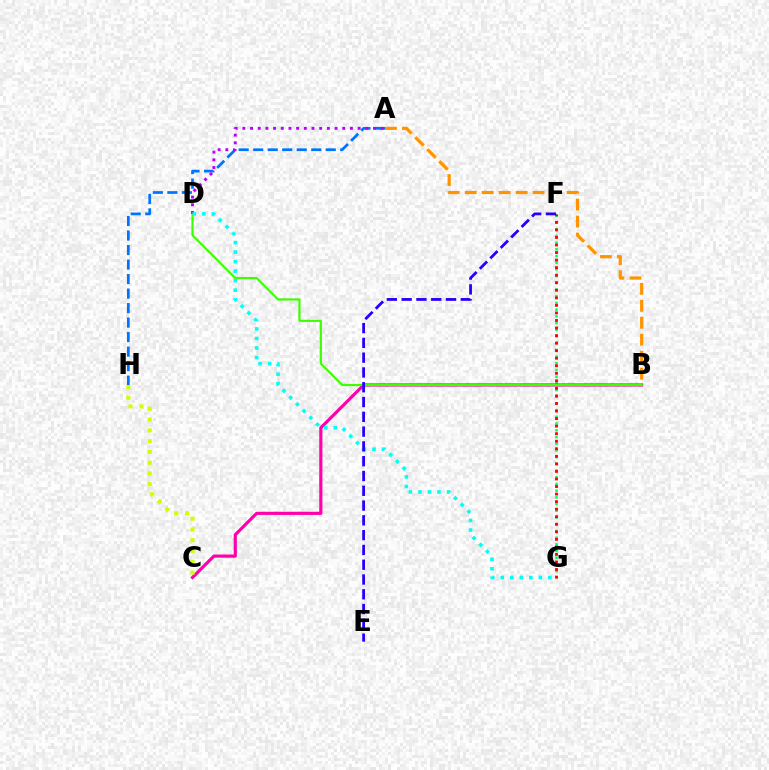{('A', 'B'): [{'color': '#ff9400', 'line_style': 'dashed', 'thickness': 2.31}], ('F', 'G'): [{'color': '#00ff5c', 'line_style': 'dotted', 'thickness': 1.82}, {'color': '#ff0000', 'line_style': 'dotted', 'thickness': 2.05}], ('B', 'C'): [{'color': '#ff00ac', 'line_style': 'solid', 'thickness': 2.28}], ('B', 'D'): [{'color': '#3dff00', 'line_style': 'solid', 'thickness': 1.58}], ('A', 'H'): [{'color': '#0074ff', 'line_style': 'dashed', 'thickness': 1.97}], ('C', 'H'): [{'color': '#d1ff00', 'line_style': 'dotted', 'thickness': 2.93}], ('A', 'D'): [{'color': '#b900ff', 'line_style': 'dotted', 'thickness': 2.09}], ('D', 'G'): [{'color': '#00fff6', 'line_style': 'dotted', 'thickness': 2.59}], ('E', 'F'): [{'color': '#2500ff', 'line_style': 'dashed', 'thickness': 2.01}]}